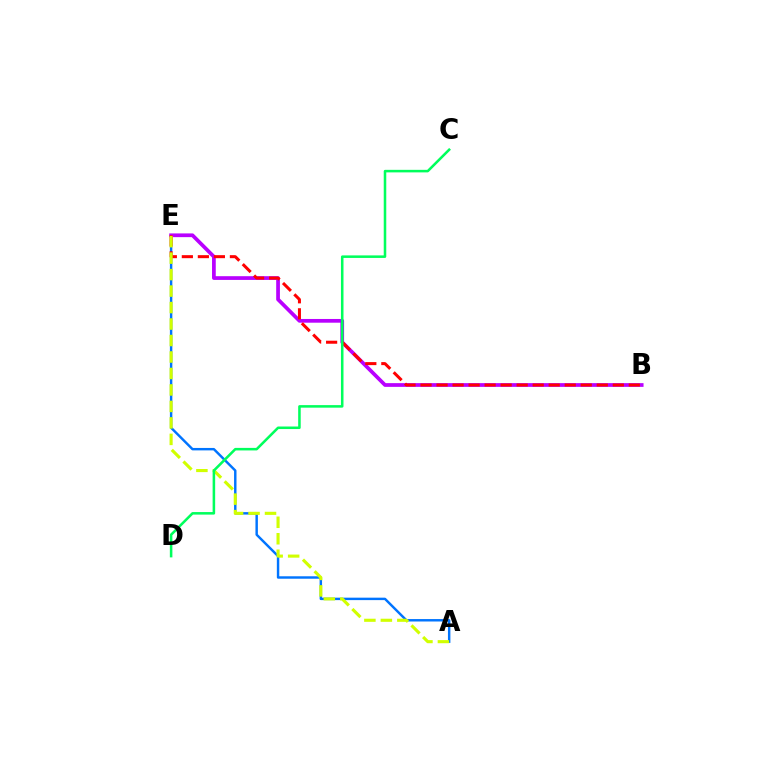{('A', 'E'): [{'color': '#0074ff', 'line_style': 'solid', 'thickness': 1.76}, {'color': '#d1ff00', 'line_style': 'dashed', 'thickness': 2.24}], ('B', 'E'): [{'color': '#b900ff', 'line_style': 'solid', 'thickness': 2.68}, {'color': '#ff0000', 'line_style': 'dashed', 'thickness': 2.18}], ('C', 'D'): [{'color': '#00ff5c', 'line_style': 'solid', 'thickness': 1.83}]}